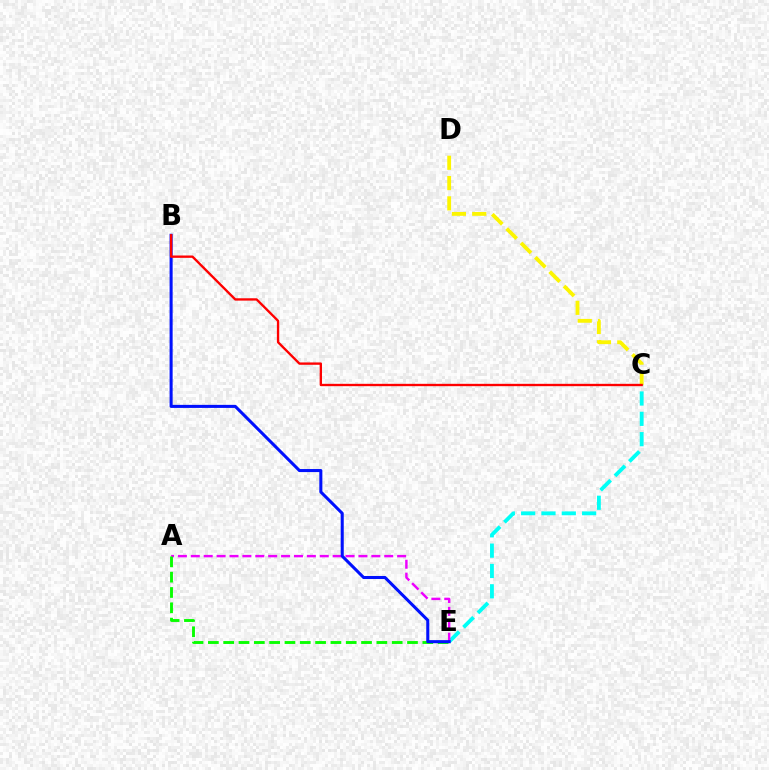{('C', 'E'): [{'color': '#00fff6', 'line_style': 'dashed', 'thickness': 2.76}], ('A', 'E'): [{'color': '#ee00ff', 'line_style': 'dashed', 'thickness': 1.75}, {'color': '#08ff00', 'line_style': 'dashed', 'thickness': 2.08}], ('B', 'E'): [{'color': '#0010ff', 'line_style': 'solid', 'thickness': 2.19}], ('C', 'D'): [{'color': '#fcf500', 'line_style': 'dashed', 'thickness': 2.76}], ('B', 'C'): [{'color': '#ff0000', 'line_style': 'solid', 'thickness': 1.69}]}